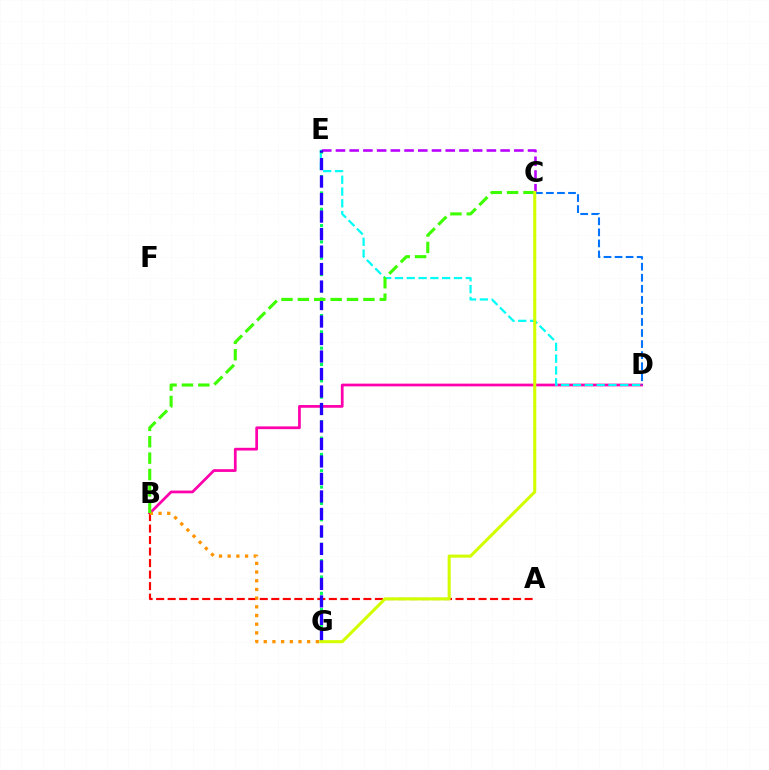{('B', 'D'): [{'color': '#ff00ac', 'line_style': 'solid', 'thickness': 1.97}], ('A', 'B'): [{'color': '#ff0000', 'line_style': 'dashed', 'thickness': 1.56}], ('D', 'E'): [{'color': '#00fff6', 'line_style': 'dashed', 'thickness': 1.61}], ('E', 'G'): [{'color': '#00ff5c', 'line_style': 'dotted', 'thickness': 2.22}, {'color': '#2500ff', 'line_style': 'dashed', 'thickness': 2.38}], ('C', 'E'): [{'color': '#b900ff', 'line_style': 'dashed', 'thickness': 1.86}], ('B', 'G'): [{'color': '#ff9400', 'line_style': 'dotted', 'thickness': 2.36}], ('B', 'C'): [{'color': '#3dff00', 'line_style': 'dashed', 'thickness': 2.23}], ('C', 'D'): [{'color': '#0074ff', 'line_style': 'dashed', 'thickness': 1.5}], ('C', 'G'): [{'color': '#d1ff00', 'line_style': 'solid', 'thickness': 2.21}]}